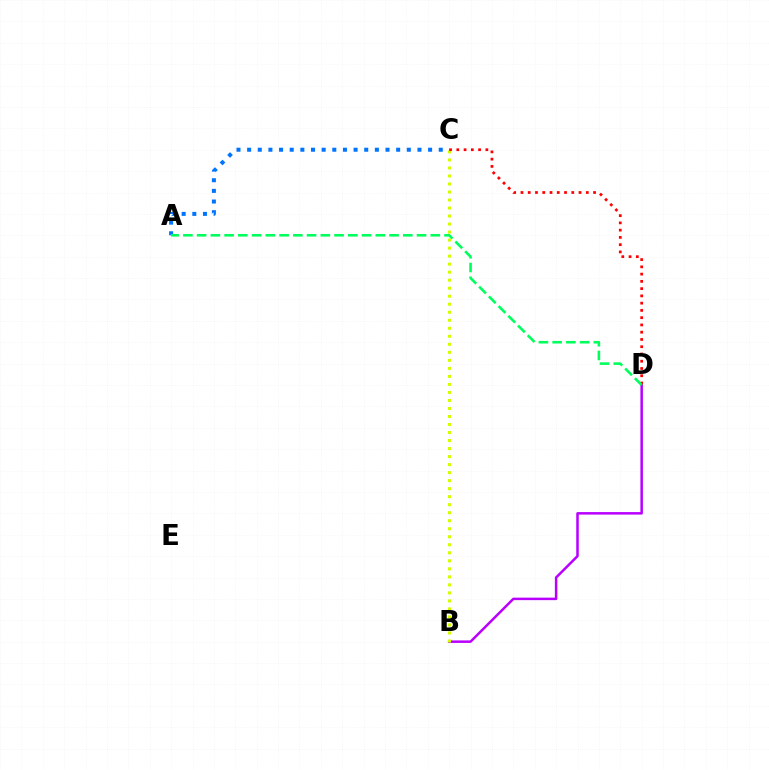{('B', 'D'): [{'color': '#b900ff', 'line_style': 'solid', 'thickness': 1.8}], ('B', 'C'): [{'color': '#d1ff00', 'line_style': 'dotted', 'thickness': 2.18}], ('A', 'C'): [{'color': '#0074ff', 'line_style': 'dotted', 'thickness': 2.89}], ('C', 'D'): [{'color': '#ff0000', 'line_style': 'dotted', 'thickness': 1.97}], ('A', 'D'): [{'color': '#00ff5c', 'line_style': 'dashed', 'thickness': 1.87}]}